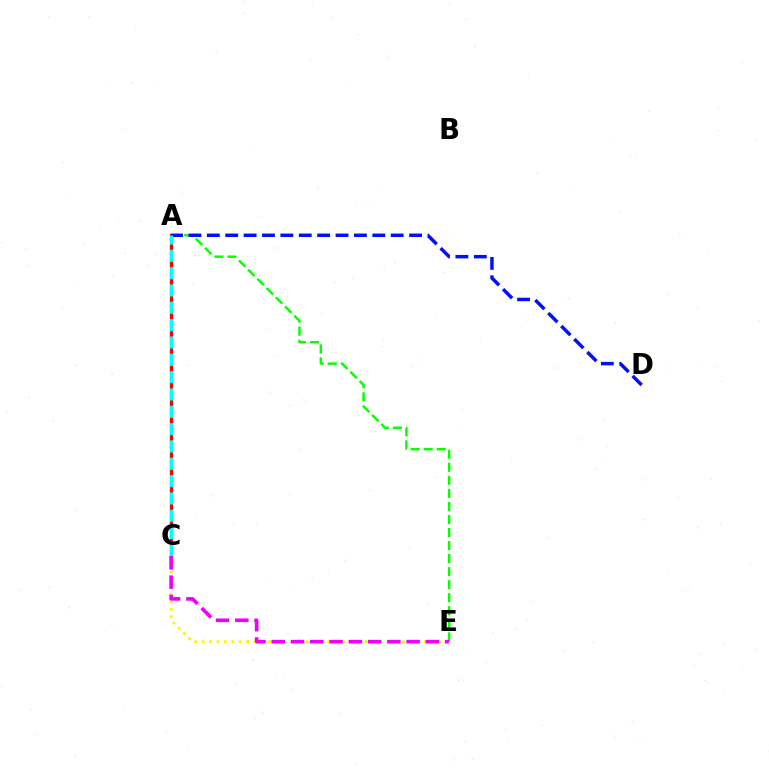{('A', 'E'): [{'color': '#08ff00', 'line_style': 'dashed', 'thickness': 1.77}], ('C', 'E'): [{'color': '#fcf500', 'line_style': 'dotted', 'thickness': 2.01}, {'color': '#ee00ff', 'line_style': 'dashed', 'thickness': 2.62}], ('A', 'C'): [{'color': '#ff0000', 'line_style': 'solid', 'thickness': 2.34}, {'color': '#00fff6', 'line_style': 'dashed', 'thickness': 2.35}], ('A', 'D'): [{'color': '#0010ff', 'line_style': 'dashed', 'thickness': 2.5}]}